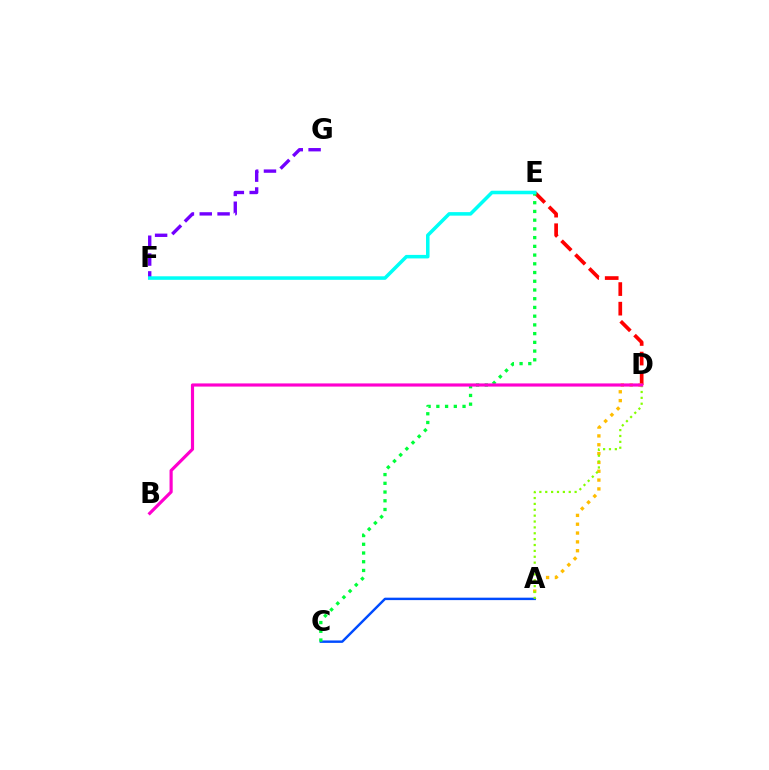{('D', 'E'): [{'color': '#ff0000', 'line_style': 'dashed', 'thickness': 2.66}], ('A', 'D'): [{'color': '#ffbd00', 'line_style': 'dotted', 'thickness': 2.4}, {'color': '#84ff00', 'line_style': 'dotted', 'thickness': 1.6}], ('A', 'C'): [{'color': '#004bff', 'line_style': 'solid', 'thickness': 1.75}], ('F', 'G'): [{'color': '#7200ff', 'line_style': 'dashed', 'thickness': 2.42}], ('C', 'E'): [{'color': '#00ff39', 'line_style': 'dotted', 'thickness': 2.37}], ('B', 'D'): [{'color': '#ff00cf', 'line_style': 'solid', 'thickness': 2.28}], ('E', 'F'): [{'color': '#00fff6', 'line_style': 'solid', 'thickness': 2.54}]}